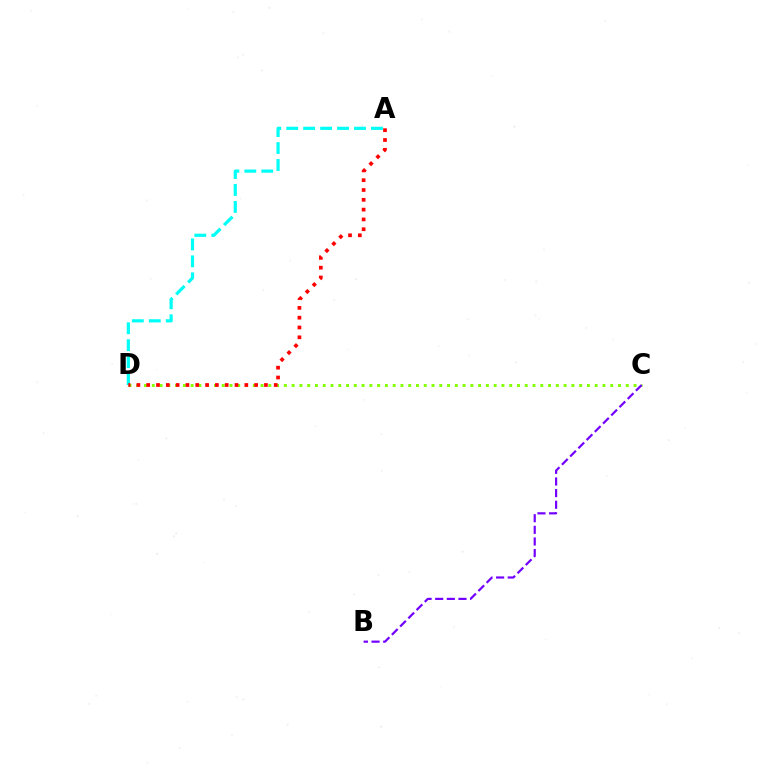{('C', 'D'): [{'color': '#84ff00', 'line_style': 'dotted', 'thickness': 2.11}], ('A', 'D'): [{'color': '#00fff6', 'line_style': 'dashed', 'thickness': 2.3}, {'color': '#ff0000', 'line_style': 'dotted', 'thickness': 2.67}], ('B', 'C'): [{'color': '#7200ff', 'line_style': 'dashed', 'thickness': 1.58}]}